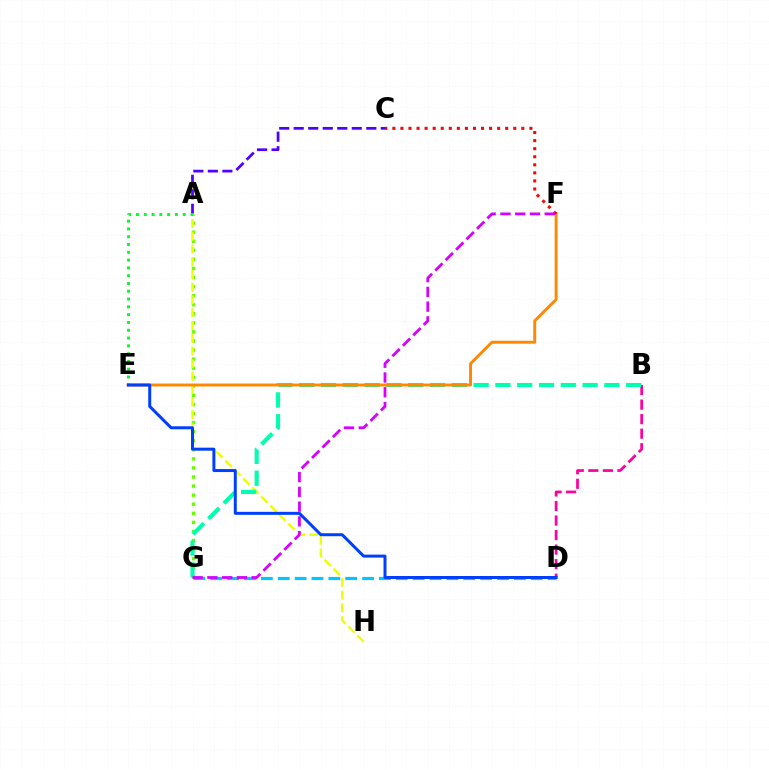{('A', 'C'): [{'color': '#4f00ff', 'line_style': 'dashed', 'thickness': 1.97}], ('A', 'G'): [{'color': '#66ff00', 'line_style': 'dotted', 'thickness': 2.46}], ('A', 'H'): [{'color': '#eeff00', 'line_style': 'dashed', 'thickness': 1.73}], ('B', 'D'): [{'color': '#ff00a0', 'line_style': 'dashed', 'thickness': 1.97}], ('B', 'G'): [{'color': '#00ffaf', 'line_style': 'dashed', 'thickness': 2.96}], ('A', 'E'): [{'color': '#00ff27', 'line_style': 'dotted', 'thickness': 2.12}], ('E', 'F'): [{'color': '#ff8800', 'line_style': 'solid', 'thickness': 2.11}], ('C', 'F'): [{'color': '#ff0000', 'line_style': 'dotted', 'thickness': 2.19}], ('D', 'G'): [{'color': '#00c7ff', 'line_style': 'dashed', 'thickness': 2.29}], ('F', 'G'): [{'color': '#d600ff', 'line_style': 'dashed', 'thickness': 2.01}], ('D', 'E'): [{'color': '#003fff', 'line_style': 'solid', 'thickness': 2.15}]}